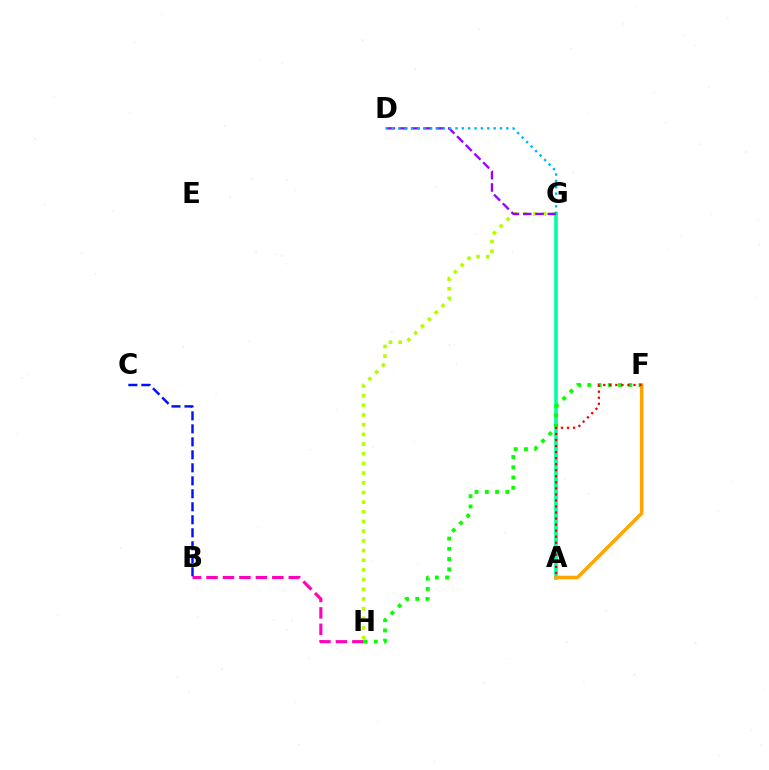{('G', 'H'): [{'color': '#b3ff00', 'line_style': 'dotted', 'thickness': 2.63}], ('A', 'G'): [{'color': '#00ff9d', 'line_style': 'solid', 'thickness': 2.61}], ('D', 'G'): [{'color': '#9b00ff', 'line_style': 'dashed', 'thickness': 1.67}, {'color': '#00b5ff', 'line_style': 'dotted', 'thickness': 1.73}], ('F', 'H'): [{'color': '#08ff00', 'line_style': 'dotted', 'thickness': 2.78}], ('A', 'F'): [{'color': '#ffa500', 'line_style': 'solid', 'thickness': 2.53}, {'color': '#ff0000', 'line_style': 'dotted', 'thickness': 1.64}], ('B', 'H'): [{'color': '#ff00bd', 'line_style': 'dashed', 'thickness': 2.24}], ('B', 'C'): [{'color': '#0010ff', 'line_style': 'dashed', 'thickness': 1.76}]}